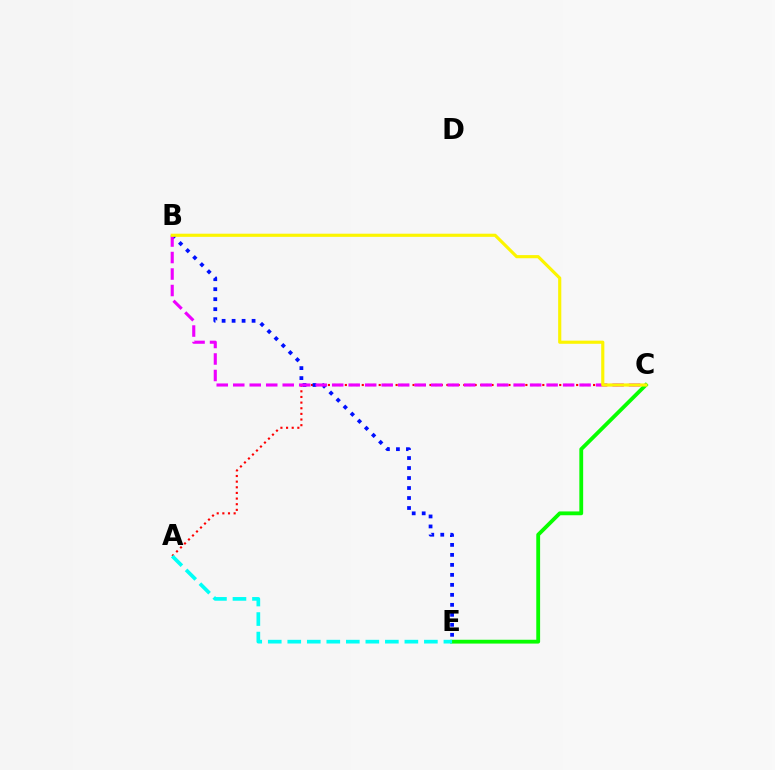{('A', 'C'): [{'color': '#ff0000', 'line_style': 'dotted', 'thickness': 1.53}], ('C', 'E'): [{'color': '#08ff00', 'line_style': 'solid', 'thickness': 2.75}], ('B', 'E'): [{'color': '#0010ff', 'line_style': 'dotted', 'thickness': 2.71}], ('B', 'C'): [{'color': '#ee00ff', 'line_style': 'dashed', 'thickness': 2.24}, {'color': '#fcf500', 'line_style': 'solid', 'thickness': 2.27}], ('A', 'E'): [{'color': '#00fff6', 'line_style': 'dashed', 'thickness': 2.65}]}